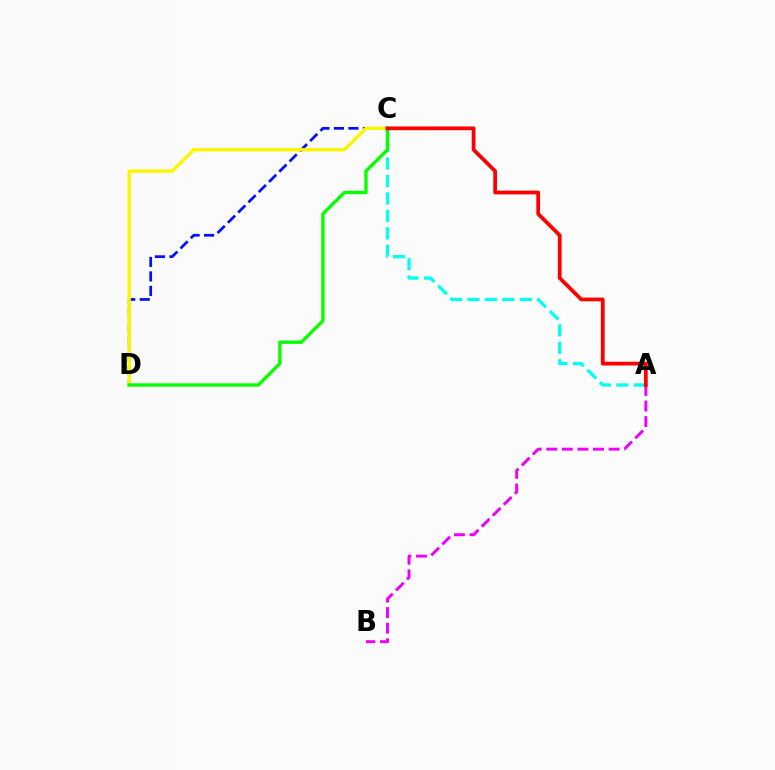{('A', 'C'): [{'color': '#00fff6', 'line_style': 'dashed', 'thickness': 2.37}, {'color': '#ff0000', 'line_style': 'solid', 'thickness': 2.71}], ('C', 'D'): [{'color': '#0010ff', 'line_style': 'dashed', 'thickness': 1.97}, {'color': '#fcf500', 'line_style': 'solid', 'thickness': 2.43}, {'color': '#08ff00', 'line_style': 'solid', 'thickness': 2.41}], ('A', 'B'): [{'color': '#ee00ff', 'line_style': 'dashed', 'thickness': 2.12}]}